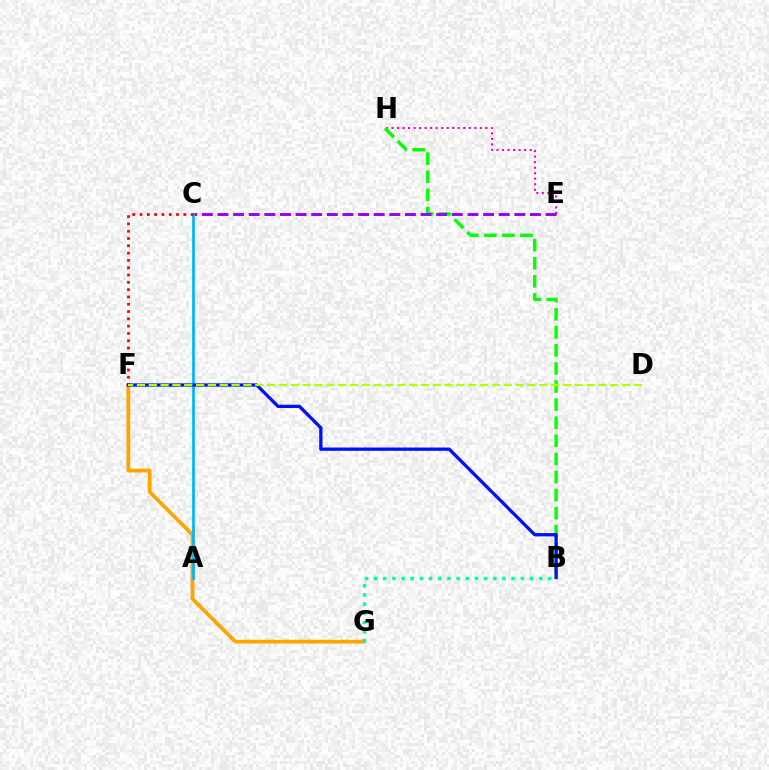{('E', 'H'): [{'color': '#ff00bd', 'line_style': 'dotted', 'thickness': 1.5}], ('B', 'H'): [{'color': '#08ff00', 'line_style': 'dashed', 'thickness': 2.46}], ('C', 'E'): [{'color': '#9b00ff', 'line_style': 'dashed', 'thickness': 2.12}], ('F', 'G'): [{'color': '#ffa500', 'line_style': 'solid', 'thickness': 2.72}], ('A', 'C'): [{'color': '#00b5ff', 'line_style': 'solid', 'thickness': 1.96}], ('B', 'G'): [{'color': '#00ff9d', 'line_style': 'dotted', 'thickness': 2.49}], ('C', 'F'): [{'color': '#ff0000', 'line_style': 'dotted', 'thickness': 1.98}], ('B', 'F'): [{'color': '#0010ff', 'line_style': 'solid', 'thickness': 2.37}], ('D', 'F'): [{'color': '#b3ff00', 'line_style': 'dashed', 'thickness': 1.61}]}